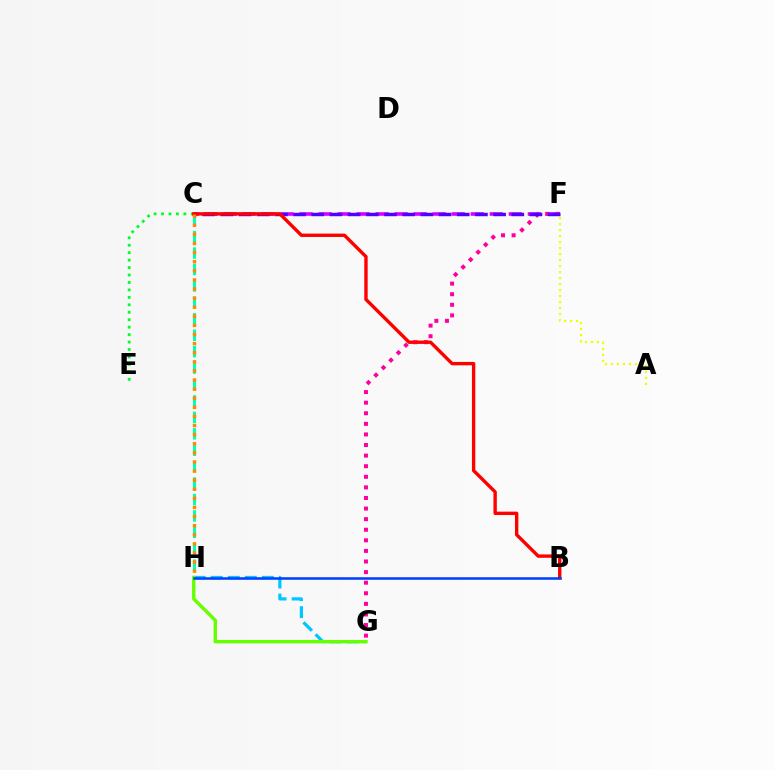{('C', 'H'): [{'color': '#00ffaf', 'line_style': 'dashed', 'thickness': 2.23}, {'color': '#ff8800', 'line_style': 'dotted', 'thickness': 2.47}], ('C', 'F'): [{'color': '#d600ff', 'line_style': 'dashed', 'thickness': 2.58}, {'color': '#4f00ff', 'line_style': 'dashed', 'thickness': 2.47}], ('F', 'G'): [{'color': '#ff00a0', 'line_style': 'dotted', 'thickness': 2.88}], ('G', 'H'): [{'color': '#00c7ff', 'line_style': 'dashed', 'thickness': 2.31}, {'color': '#66ff00', 'line_style': 'solid', 'thickness': 2.44}], ('C', 'E'): [{'color': '#00ff27', 'line_style': 'dotted', 'thickness': 2.02}], ('A', 'F'): [{'color': '#eeff00', 'line_style': 'dotted', 'thickness': 1.63}], ('B', 'C'): [{'color': '#ff0000', 'line_style': 'solid', 'thickness': 2.43}], ('B', 'H'): [{'color': '#003fff', 'line_style': 'solid', 'thickness': 1.83}]}